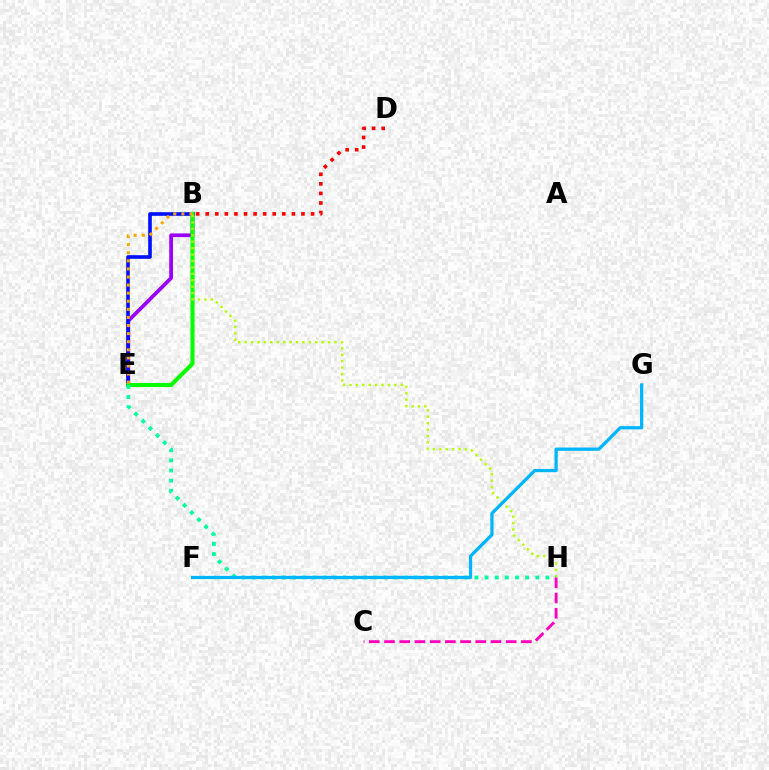{('B', 'E'): [{'color': '#9b00ff', 'line_style': 'solid', 'thickness': 2.69}, {'color': '#0010ff', 'line_style': 'solid', 'thickness': 2.63}, {'color': '#08ff00', 'line_style': 'solid', 'thickness': 2.95}, {'color': '#ffa500', 'line_style': 'dotted', 'thickness': 2.2}], ('B', 'H'): [{'color': '#b3ff00', 'line_style': 'dotted', 'thickness': 1.74}], ('E', 'H'): [{'color': '#00ff9d', 'line_style': 'dotted', 'thickness': 2.75}], ('F', 'G'): [{'color': '#00b5ff', 'line_style': 'solid', 'thickness': 2.34}], ('B', 'D'): [{'color': '#ff0000', 'line_style': 'dotted', 'thickness': 2.6}], ('C', 'H'): [{'color': '#ff00bd', 'line_style': 'dashed', 'thickness': 2.07}]}